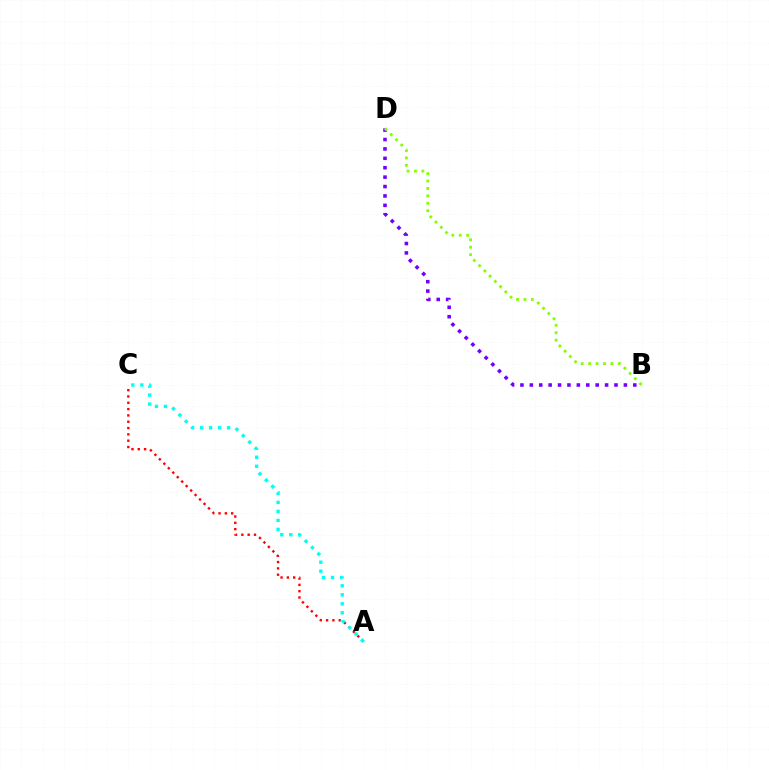{('A', 'C'): [{'color': '#ff0000', 'line_style': 'dotted', 'thickness': 1.72}, {'color': '#00fff6', 'line_style': 'dotted', 'thickness': 2.45}], ('B', 'D'): [{'color': '#7200ff', 'line_style': 'dotted', 'thickness': 2.56}, {'color': '#84ff00', 'line_style': 'dotted', 'thickness': 2.01}]}